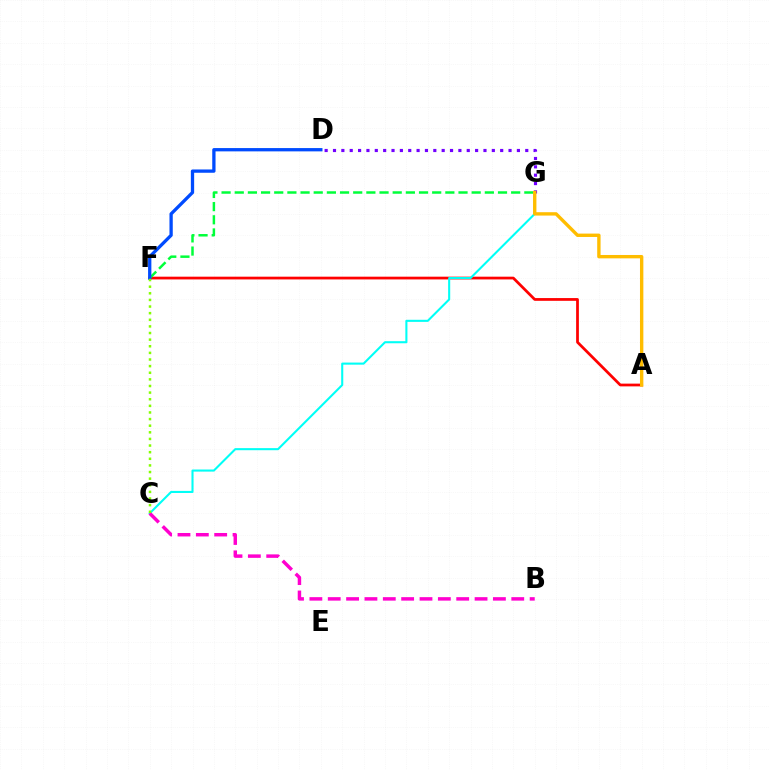{('A', 'F'): [{'color': '#ff0000', 'line_style': 'solid', 'thickness': 1.98}], ('F', 'G'): [{'color': '#00ff39', 'line_style': 'dashed', 'thickness': 1.79}], ('D', 'F'): [{'color': '#004bff', 'line_style': 'solid', 'thickness': 2.37}], ('D', 'G'): [{'color': '#7200ff', 'line_style': 'dotted', 'thickness': 2.27}], ('C', 'G'): [{'color': '#00fff6', 'line_style': 'solid', 'thickness': 1.5}], ('A', 'G'): [{'color': '#ffbd00', 'line_style': 'solid', 'thickness': 2.43}], ('B', 'C'): [{'color': '#ff00cf', 'line_style': 'dashed', 'thickness': 2.49}], ('C', 'F'): [{'color': '#84ff00', 'line_style': 'dotted', 'thickness': 1.8}]}